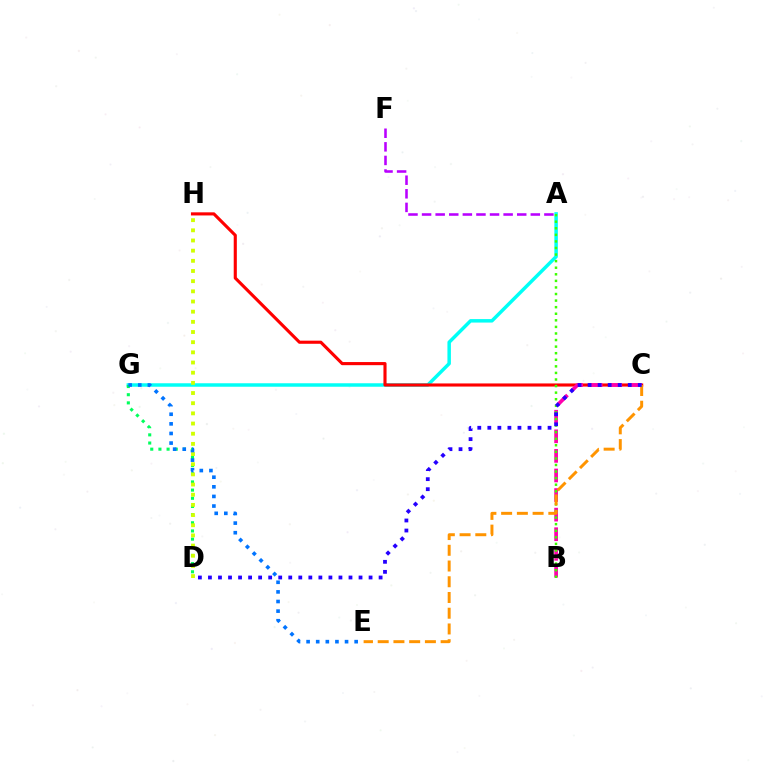{('A', 'G'): [{'color': '#00fff6', 'line_style': 'solid', 'thickness': 2.5}], ('D', 'G'): [{'color': '#00ff5c', 'line_style': 'dotted', 'thickness': 2.22}], ('C', 'H'): [{'color': '#ff0000', 'line_style': 'solid', 'thickness': 2.25}], ('B', 'C'): [{'color': '#ff00ac', 'line_style': 'dashed', 'thickness': 2.66}], ('A', 'B'): [{'color': '#3dff00', 'line_style': 'dotted', 'thickness': 1.79}], ('D', 'H'): [{'color': '#d1ff00', 'line_style': 'dotted', 'thickness': 2.76}], ('E', 'G'): [{'color': '#0074ff', 'line_style': 'dotted', 'thickness': 2.61}], ('C', 'E'): [{'color': '#ff9400', 'line_style': 'dashed', 'thickness': 2.14}], ('C', 'D'): [{'color': '#2500ff', 'line_style': 'dotted', 'thickness': 2.73}], ('A', 'F'): [{'color': '#b900ff', 'line_style': 'dashed', 'thickness': 1.85}]}